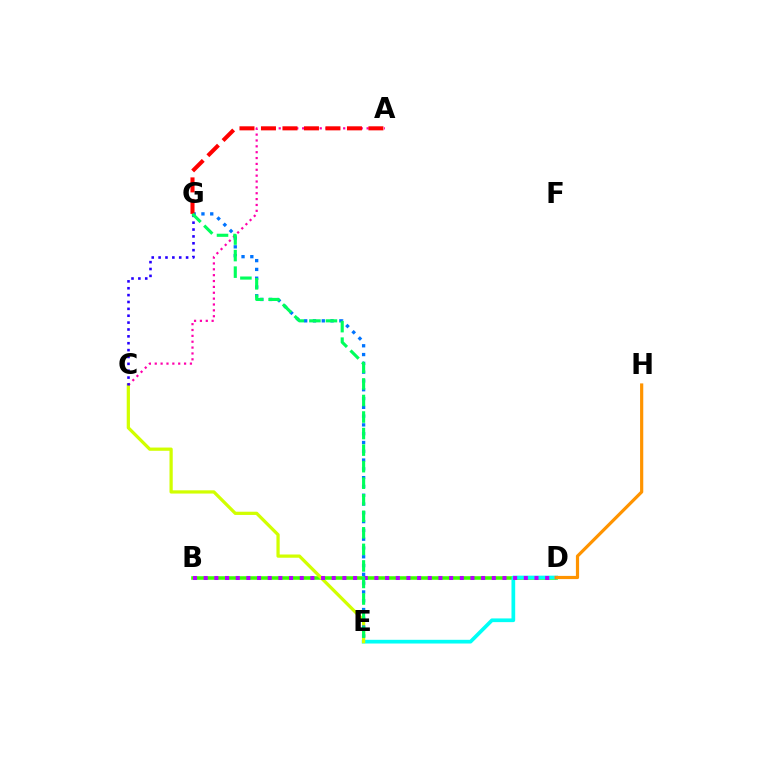{('B', 'D'): [{'color': '#3dff00', 'line_style': 'solid', 'thickness': 2.57}, {'color': '#b900ff', 'line_style': 'dotted', 'thickness': 2.9}], ('D', 'E'): [{'color': '#00fff6', 'line_style': 'solid', 'thickness': 2.67}], ('C', 'E'): [{'color': '#d1ff00', 'line_style': 'solid', 'thickness': 2.33}], ('E', 'G'): [{'color': '#0074ff', 'line_style': 'dotted', 'thickness': 2.39}, {'color': '#00ff5c', 'line_style': 'dashed', 'thickness': 2.25}], ('A', 'C'): [{'color': '#ff00ac', 'line_style': 'dotted', 'thickness': 1.59}], ('C', 'G'): [{'color': '#2500ff', 'line_style': 'dotted', 'thickness': 1.87}], ('D', 'H'): [{'color': '#ff9400', 'line_style': 'solid', 'thickness': 2.3}], ('A', 'G'): [{'color': '#ff0000', 'line_style': 'dashed', 'thickness': 2.92}]}